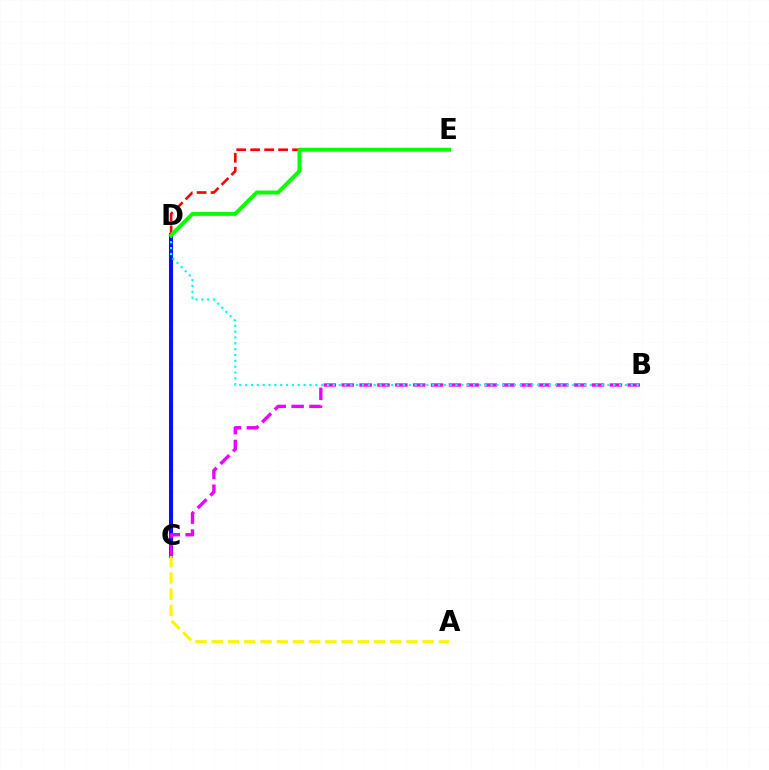{('C', 'D'): [{'color': '#0010ff', 'line_style': 'solid', 'thickness': 2.91}], ('B', 'C'): [{'color': '#ee00ff', 'line_style': 'dashed', 'thickness': 2.43}], ('D', 'E'): [{'color': '#ff0000', 'line_style': 'dashed', 'thickness': 1.9}, {'color': '#08ff00', 'line_style': 'solid', 'thickness': 2.85}], ('A', 'C'): [{'color': '#fcf500', 'line_style': 'dashed', 'thickness': 2.2}], ('B', 'D'): [{'color': '#00fff6', 'line_style': 'dotted', 'thickness': 1.59}]}